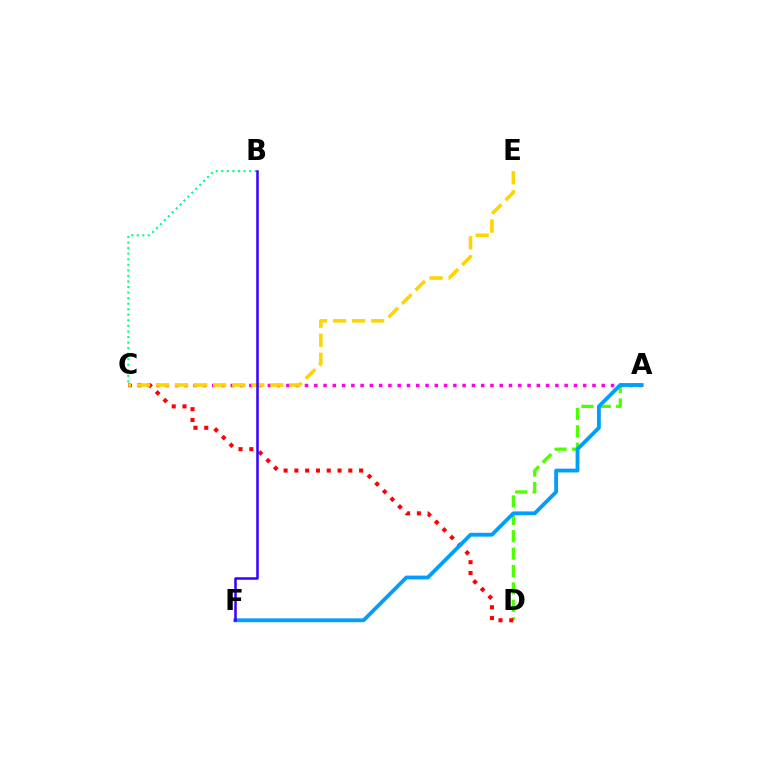{('A', 'C'): [{'color': '#ff00ed', 'line_style': 'dotted', 'thickness': 2.52}], ('B', 'C'): [{'color': '#00ff86', 'line_style': 'dotted', 'thickness': 1.51}], ('A', 'D'): [{'color': '#4fff00', 'line_style': 'dashed', 'thickness': 2.36}], ('C', 'D'): [{'color': '#ff0000', 'line_style': 'dotted', 'thickness': 2.93}], ('C', 'E'): [{'color': '#ffd500', 'line_style': 'dashed', 'thickness': 2.59}], ('A', 'F'): [{'color': '#009eff', 'line_style': 'solid', 'thickness': 2.75}], ('B', 'F'): [{'color': '#3700ff', 'line_style': 'solid', 'thickness': 1.81}]}